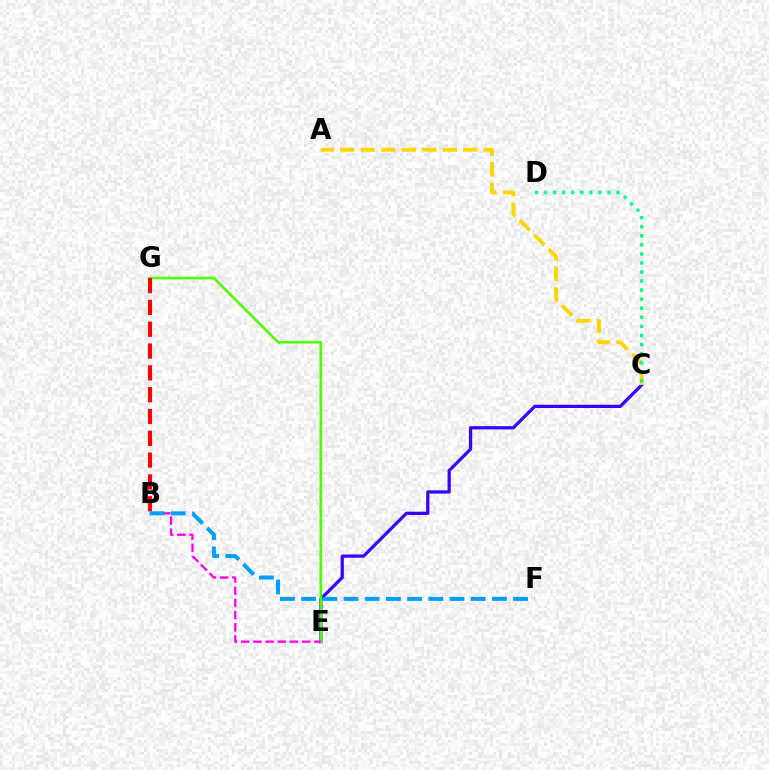{('C', 'E'): [{'color': '#3700ff', 'line_style': 'solid', 'thickness': 2.33}], ('E', 'G'): [{'color': '#4fff00', 'line_style': 'solid', 'thickness': 1.91}], ('A', 'C'): [{'color': '#ffd500', 'line_style': 'dashed', 'thickness': 2.79}], ('B', 'G'): [{'color': '#ff0000', 'line_style': 'dashed', 'thickness': 2.96}], ('B', 'E'): [{'color': '#ff00ed', 'line_style': 'dashed', 'thickness': 1.65}], ('B', 'F'): [{'color': '#009eff', 'line_style': 'dashed', 'thickness': 2.88}], ('C', 'D'): [{'color': '#00ff86', 'line_style': 'dotted', 'thickness': 2.46}]}